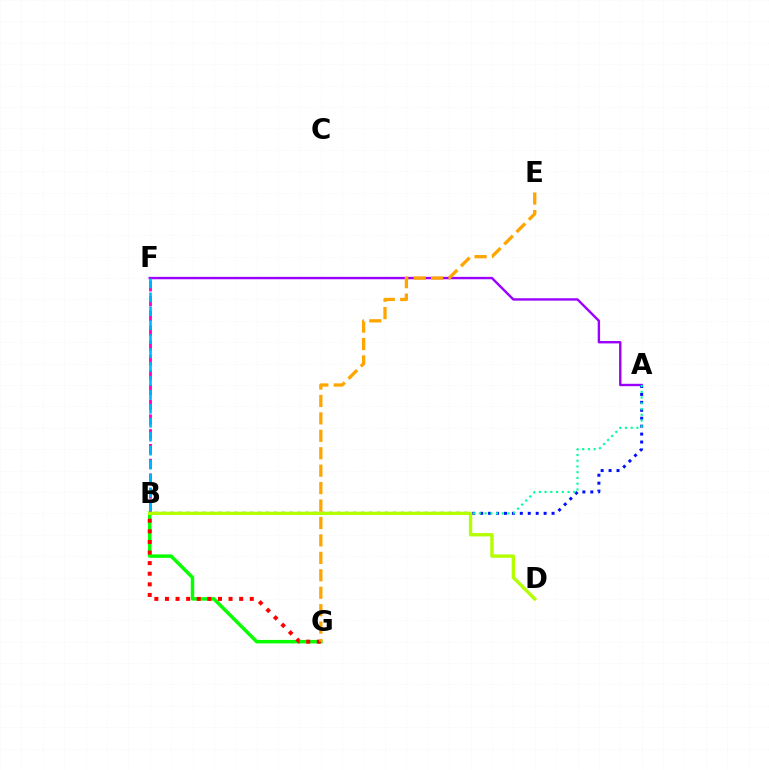{('B', 'G'): [{'color': '#08ff00', 'line_style': 'solid', 'thickness': 2.5}, {'color': '#ff0000', 'line_style': 'dotted', 'thickness': 2.88}], ('A', 'F'): [{'color': '#9b00ff', 'line_style': 'solid', 'thickness': 1.72}], ('B', 'F'): [{'color': '#ff00bd', 'line_style': 'dashed', 'thickness': 2.01}, {'color': '#00b5ff', 'line_style': 'dashed', 'thickness': 1.89}], ('A', 'B'): [{'color': '#0010ff', 'line_style': 'dotted', 'thickness': 2.16}, {'color': '#00ff9d', 'line_style': 'dotted', 'thickness': 1.56}], ('B', 'D'): [{'color': '#b3ff00', 'line_style': 'solid', 'thickness': 2.43}], ('E', 'G'): [{'color': '#ffa500', 'line_style': 'dashed', 'thickness': 2.37}]}